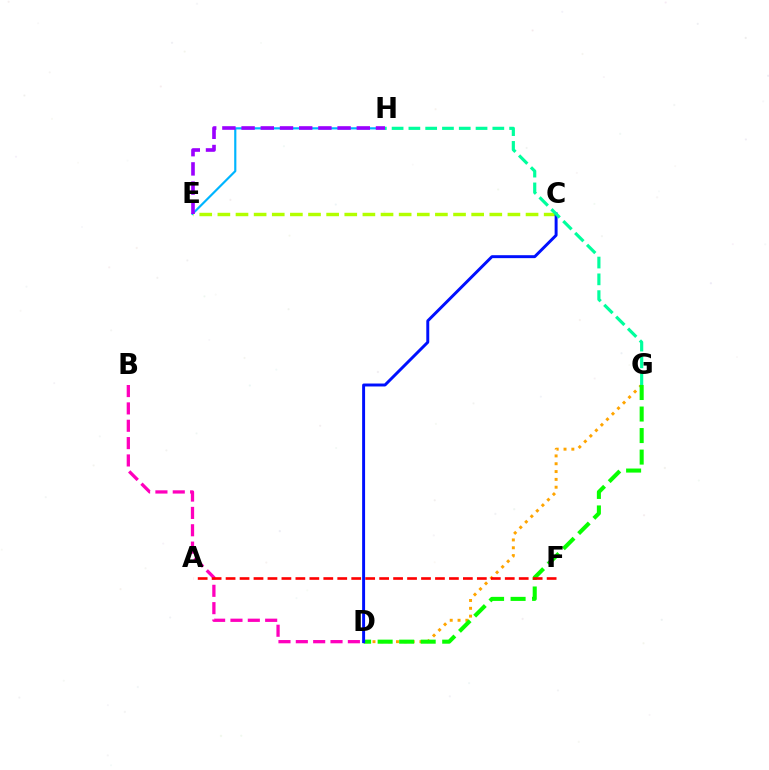{('B', 'D'): [{'color': '#ff00bd', 'line_style': 'dashed', 'thickness': 2.36}], ('E', 'H'): [{'color': '#00b5ff', 'line_style': 'solid', 'thickness': 1.57}, {'color': '#9b00ff', 'line_style': 'dashed', 'thickness': 2.61}], ('D', 'G'): [{'color': '#ffa500', 'line_style': 'dotted', 'thickness': 2.13}, {'color': '#08ff00', 'line_style': 'dashed', 'thickness': 2.92}], ('C', 'E'): [{'color': '#b3ff00', 'line_style': 'dashed', 'thickness': 2.46}], ('A', 'F'): [{'color': '#ff0000', 'line_style': 'dashed', 'thickness': 1.9}], ('C', 'D'): [{'color': '#0010ff', 'line_style': 'solid', 'thickness': 2.12}], ('G', 'H'): [{'color': '#00ff9d', 'line_style': 'dashed', 'thickness': 2.28}]}